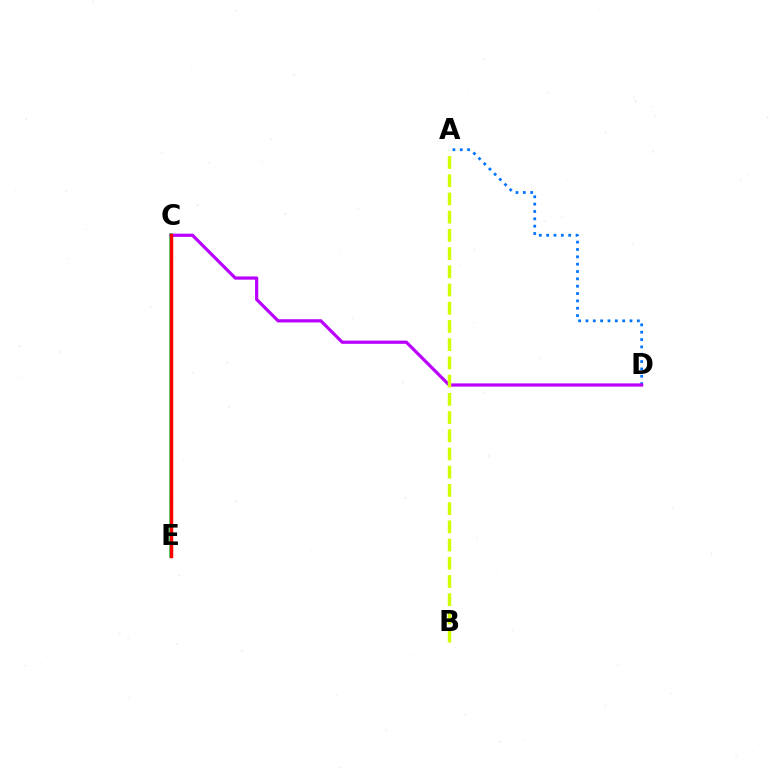{('C', 'E'): [{'color': '#00ff5c', 'line_style': 'solid', 'thickness': 2.59}, {'color': '#ff0000', 'line_style': 'solid', 'thickness': 2.49}], ('A', 'D'): [{'color': '#0074ff', 'line_style': 'dotted', 'thickness': 2.0}], ('C', 'D'): [{'color': '#b900ff', 'line_style': 'solid', 'thickness': 2.31}], ('A', 'B'): [{'color': '#d1ff00', 'line_style': 'dashed', 'thickness': 2.47}]}